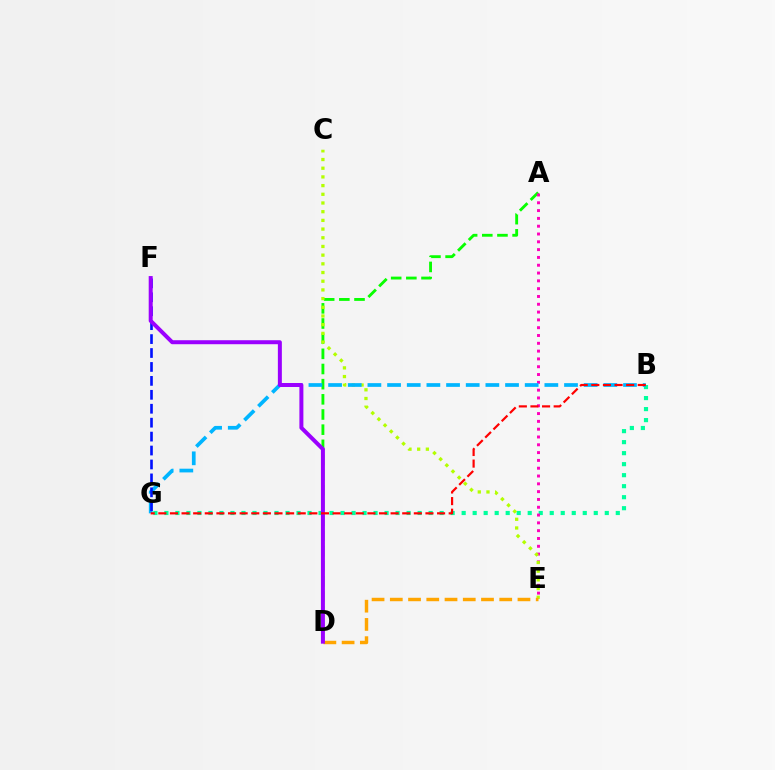{('B', 'G'): [{'color': '#00ff9d', 'line_style': 'dotted', 'thickness': 2.99}, {'color': '#00b5ff', 'line_style': 'dashed', 'thickness': 2.67}, {'color': '#ff0000', 'line_style': 'dashed', 'thickness': 1.58}], ('A', 'D'): [{'color': '#08ff00', 'line_style': 'dashed', 'thickness': 2.06}], ('A', 'E'): [{'color': '#ff00bd', 'line_style': 'dotted', 'thickness': 2.12}], ('C', 'E'): [{'color': '#b3ff00', 'line_style': 'dotted', 'thickness': 2.36}], ('F', 'G'): [{'color': '#0010ff', 'line_style': 'dashed', 'thickness': 1.89}], ('D', 'E'): [{'color': '#ffa500', 'line_style': 'dashed', 'thickness': 2.48}], ('D', 'F'): [{'color': '#9b00ff', 'line_style': 'solid', 'thickness': 2.87}]}